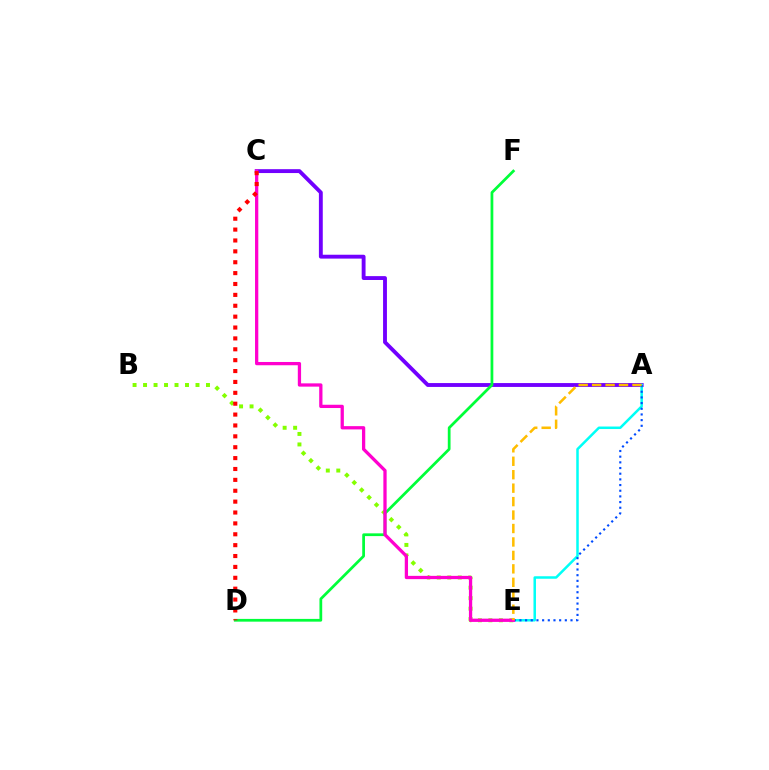{('A', 'C'): [{'color': '#7200ff', 'line_style': 'solid', 'thickness': 2.78}], ('A', 'E'): [{'color': '#00fff6', 'line_style': 'solid', 'thickness': 1.81}, {'color': '#004bff', 'line_style': 'dotted', 'thickness': 1.54}, {'color': '#ffbd00', 'line_style': 'dashed', 'thickness': 1.83}], ('B', 'E'): [{'color': '#84ff00', 'line_style': 'dotted', 'thickness': 2.85}], ('D', 'F'): [{'color': '#00ff39', 'line_style': 'solid', 'thickness': 1.98}], ('C', 'E'): [{'color': '#ff00cf', 'line_style': 'solid', 'thickness': 2.35}], ('C', 'D'): [{'color': '#ff0000', 'line_style': 'dotted', 'thickness': 2.96}]}